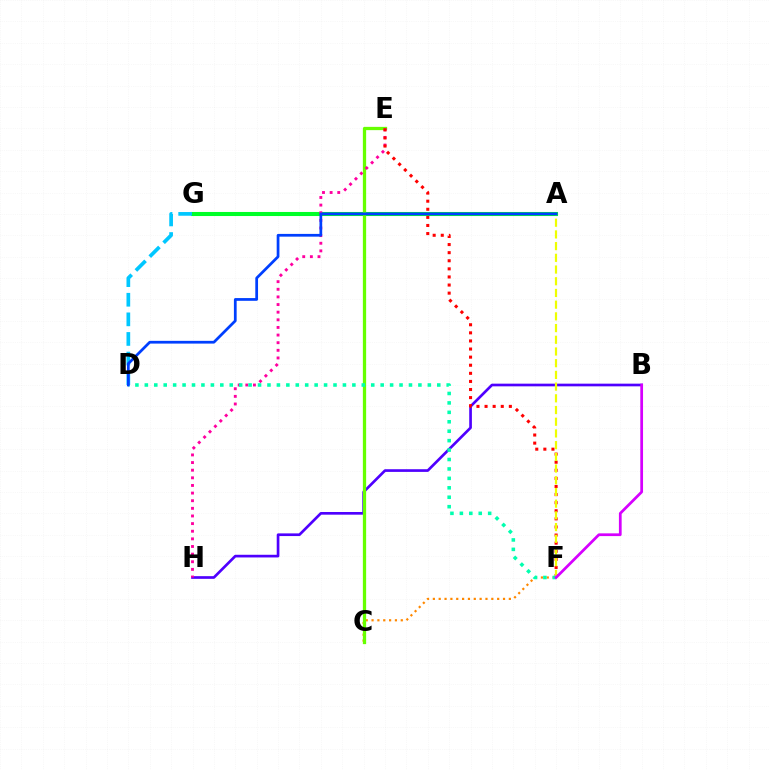{('C', 'F'): [{'color': '#ff8800', 'line_style': 'dotted', 'thickness': 1.59}], ('B', 'H'): [{'color': '#4f00ff', 'line_style': 'solid', 'thickness': 1.93}], ('A', 'G'): [{'color': '#00ff27', 'line_style': 'solid', 'thickness': 2.93}], ('C', 'E'): [{'color': '#66ff00', 'line_style': 'solid', 'thickness': 2.36}], ('D', 'G'): [{'color': '#00c7ff', 'line_style': 'dashed', 'thickness': 2.66}], ('E', 'H'): [{'color': '#ff00a0', 'line_style': 'dotted', 'thickness': 2.07}], ('E', 'F'): [{'color': '#ff0000', 'line_style': 'dotted', 'thickness': 2.2}], ('A', 'F'): [{'color': '#eeff00', 'line_style': 'dashed', 'thickness': 1.59}], ('D', 'F'): [{'color': '#00ffaf', 'line_style': 'dotted', 'thickness': 2.56}], ('A', 'D'): [{'color': '#003fff', 'line_style': 'solid', 'thickness': 1.98}], ('B', 'F'): [{'color': '#d600ff', 'line_style': 'solid', 'thickness': 1.97}]}